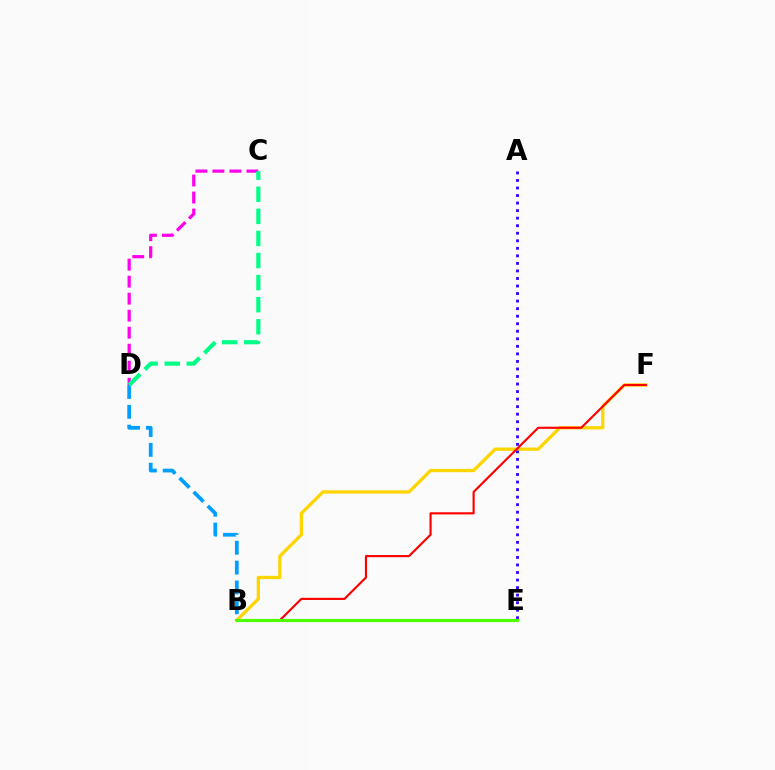{('B', 'D'): [{'color': '#009eff', 'line_style': 'dashed', 'thickness': 2.7}], ('B', 'F'): [{'color': '#ffd500', 'line_style': 'solid', 'thickness': 2.36}, {'color': '#ff0000', 'line_style': 'solid', 'thickness': 1.55}], ('A', 'E'): [{'color': '#3700ff', 'line_style': 'dotted', 'thickness': 2.05}], ('C', 'D'): [{'color': '#ff00ed', 'line_style': 'dashed', 'thickness': 2.31}, {'color': '#00ff86', 'line_style': 'dashed', 'thickness': 3.0}], ('B', 'E'): [{'color': '#4fff00', 'line_style': 'solid', 'thickness': 2.28}]}